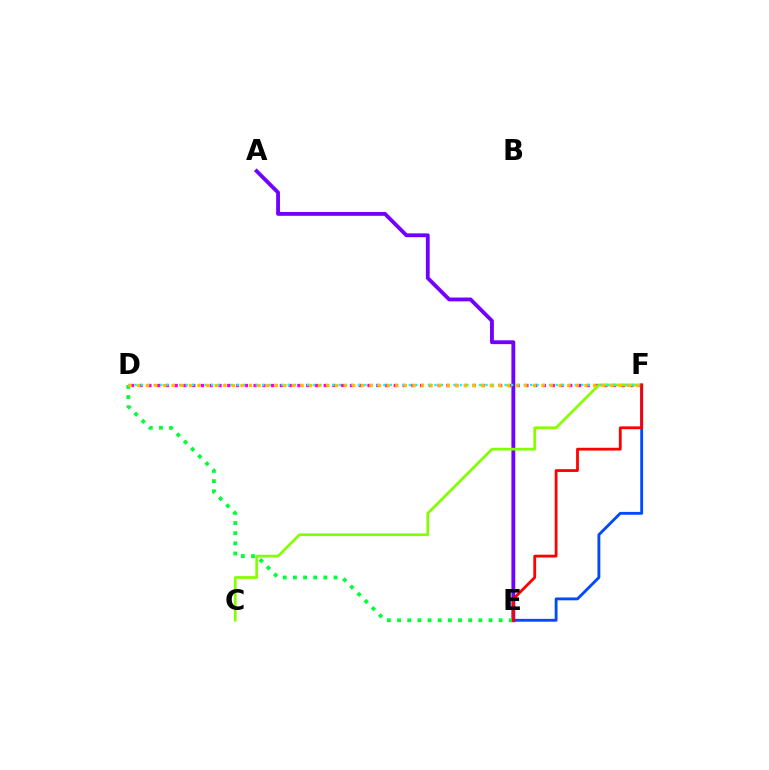{('E', 'F'): [{'color': '#004bff', 'line_style': 'solid', 'thickness': 2.06}, {'color': '#ff0000', 'line_style': 'solid', 'thickness': 2.02}], ('D', 'F'): [{'color': '#ff00cf', 'line_style': 'dotted', 'thickness': 2.38}, {'color': '#00fff6', 'line_style': 'dotted', 'thickness': 1.73}, {'color': '#ffbd00', 'line_style': 'dotted', 'thickness': 2.34}], ('A', 'E'): [{'color': '#7200ff', 'line_style': 'solid', 'thickness': 2.76}], ('D', 'E'): [{'color': '#00ff39', 'line_style': 'dotted', 'thickness': 2.76}], ('C', 'F'): [{'color': '#84ff00', 'line_style': 'solid', 'thickness': 1.95}]}